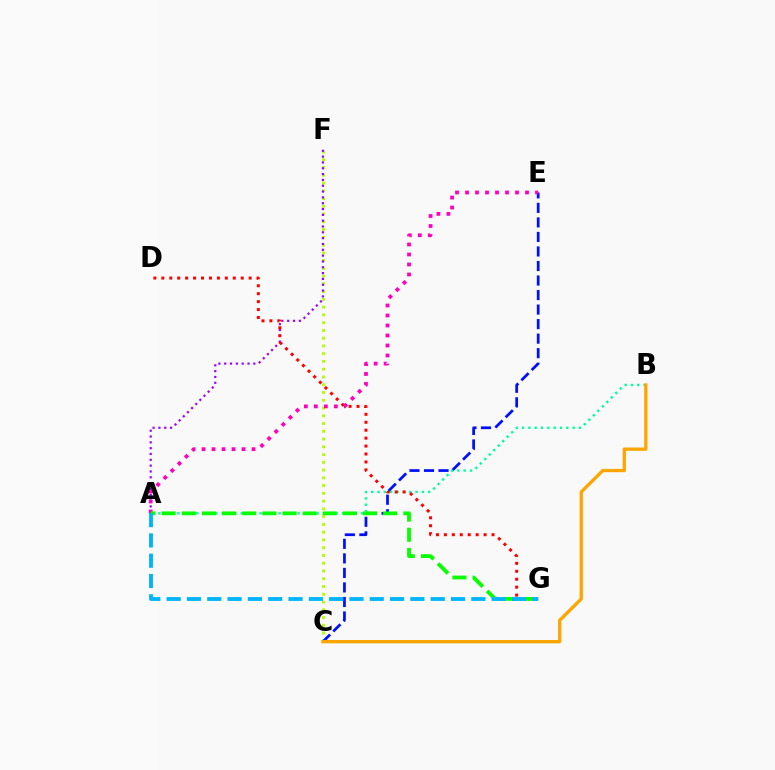{('C', 'F'): [{'color': '#b3ff00', 'line_style': 'dotted', 'thickness': 2.11}], ('A', 'B'): [{'color': '#00ff9d', 'line_style': 'dotted', 'thickness': 1.72}], ('A', 'F'): [{'color': '#9b00ff', 'line_style': 'dotted', 'thickness': 1.58}], ('D', 'G'): [{'color': '#ff0000', 'line_style': 'dotted', 'thickness': 2.16}], ('C', 'E'): [{'color': '#0010ff', 'line_style': 'dashed', 'thickness': 1.97}], ('B', 'C'): [{'color': '#ffa500', 'line_style': 'solid', 'thickness': 2.37}], ('A', 'E'): [{'color': '#ff00bd', 'line_style': 'dotted', 'thickness': 2.72}], ('A', 'G'): [{'color': '#08ff00', 'line_style': 'dashed', 'thickness': 2.74}, {'color': '#00b5ff', 'line_style': 'dashed', 'thickness': 2.76}]}